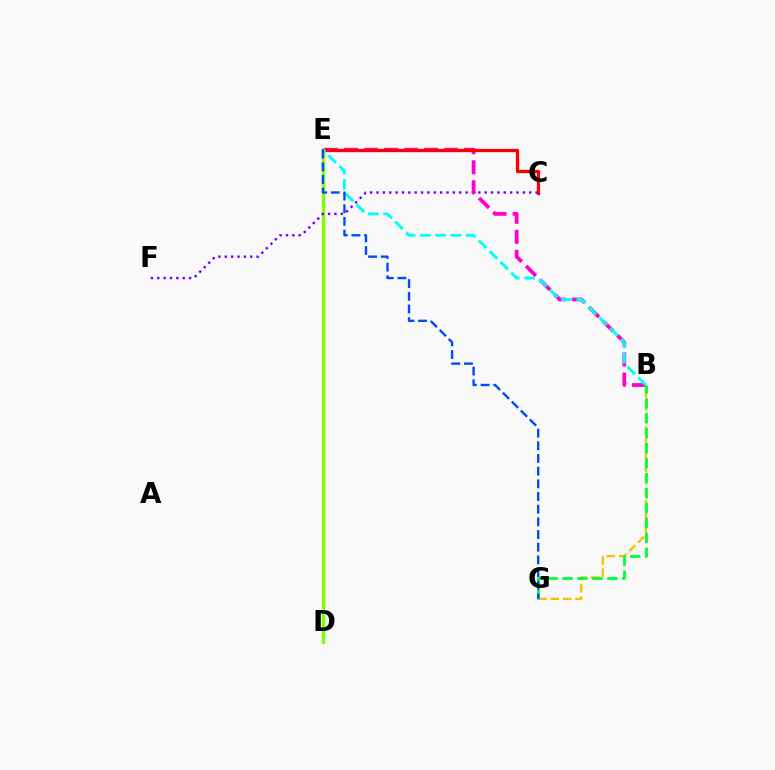{('D', 'E'): [{'color': '#84ff00', 'line_style': 'solid', 'thickness': 2.47}], ('C', 'F'): [{'color': '#7200ff', 'line_style': 'dotted', 'thickness': 1.73}], ('B', 'E'): [{'color': '#ff00cf', 'line_style': 'dashed', 'thickness': 2.72}, {'color': '#00fff6', 'line_style': 'dashed', 'thickness': 2.07}], ('C', 'E'): [{'color': '#ff0000', 'line_style': 'solid', 'thickness': 2.34}], ('B', 'G'): [{'color': '#ffbd00', 'line_style': 'dashed', 'thickness': 1.68}, {'color': '#00ff39', 'line_style': 'dashed', 'thickness': 2.03}], ('E', 'G'): [{'color': '#004bff', 'line_style': 'dashed', 'thickness': 1.72}]}